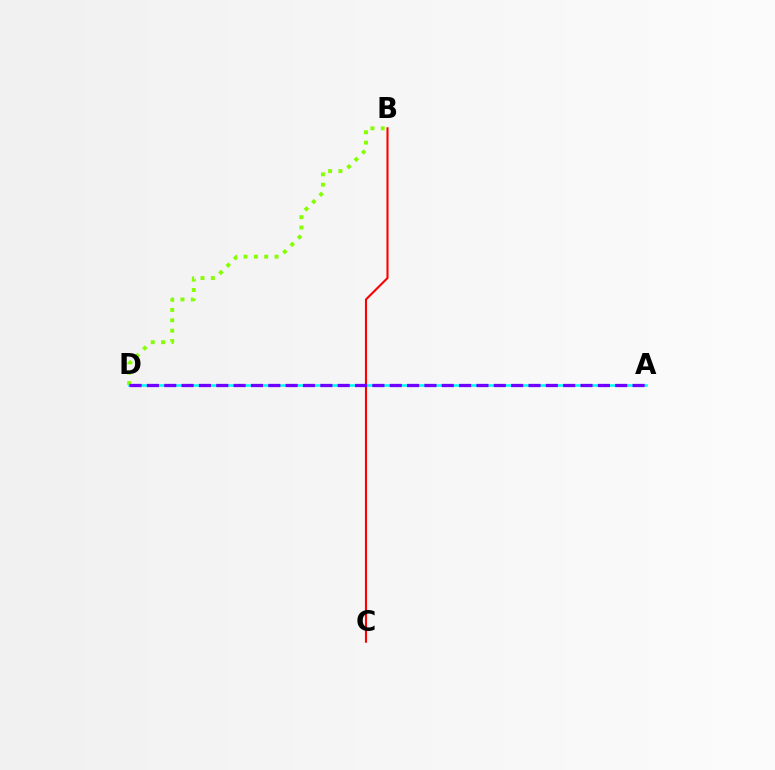{('A', 'D'): [{'color': '#00fff6', 'line_style': 'solid', 'thickness': 1.85}, {'color': '#7200ff', 'line_style': 'dashed', 'thickness': 2.36}], ('B', 'D'): [{'color': '#84ff00', 'line_style': 'dotted', 'thickness': 2.81}], ('B', 'C'): [{'color': '#ff0000', 'line_style': 'solid', 'thickness': 1.51}]}